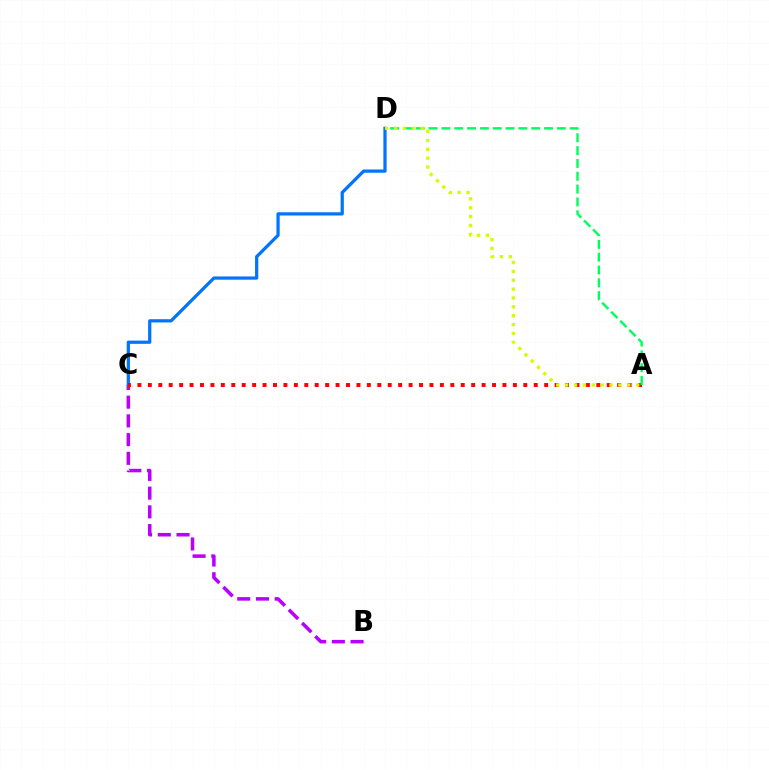{('B', 'C'): [{'color': '#b900ff', 'line_style': 'dashed', 'thickness': 2.54}], ('C', 'D'): [{'color': '#0074ff', 'line_style': 'solid', 'thickness': 2.33}], ('A', 'C'): [{'color': '#ff0000', 'line_style': 'dotted', 'thickness': 2.83}], ('A', 'D'): [{'color': '#00ff5c', 'line_style': 'dashed', 'thickness': 1.74}, {'color': '#d1ff00', 'line_style': 'dotted', 'thickness': 2.41}]}